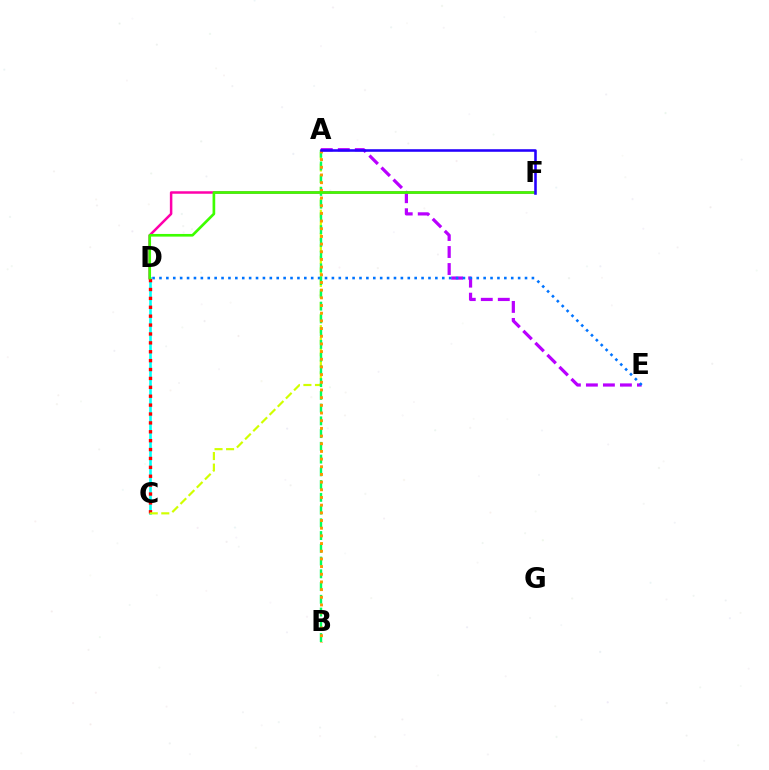{('D', 'F'): [{'color': '#ff00ac', 'line_style': 'solid', 'thickness': 1.8}, {'color': '#3dff00', 'line_style': 'solid', 'thickness': 1.92}], ('C', 'D'): [{'color': '#00fff6', 'line_style': 'solid', 'thickness': 1.9}, {'color': '#ff0000', 'line_style': 'dotted', 'thickness': 2.42}], ('A', 'E'): [{'color': '#b900ff', 'line_style': 'dashed', 'thickness': 2.31}], ('D', 'E'): [{'color': '#0074ff', 'line_style': 'dotted', 'thickness': 1.87}], ('A', 'C'): [{'color': '#d1ff00', 'line_style': 'dashed', 'thickness': 1.57}], ('A', 'B'): [{'color': '#00ff5c', 'line_style': 'dashed', 'thickness': 1.73}, {'color': '#ff9400', 'line_style': 'dotted', 'thickness': 2.09}], ('A', 'F'): [{'color': '#2500ff', 'line_style': 'solid', 'thickness': 1.85}]}